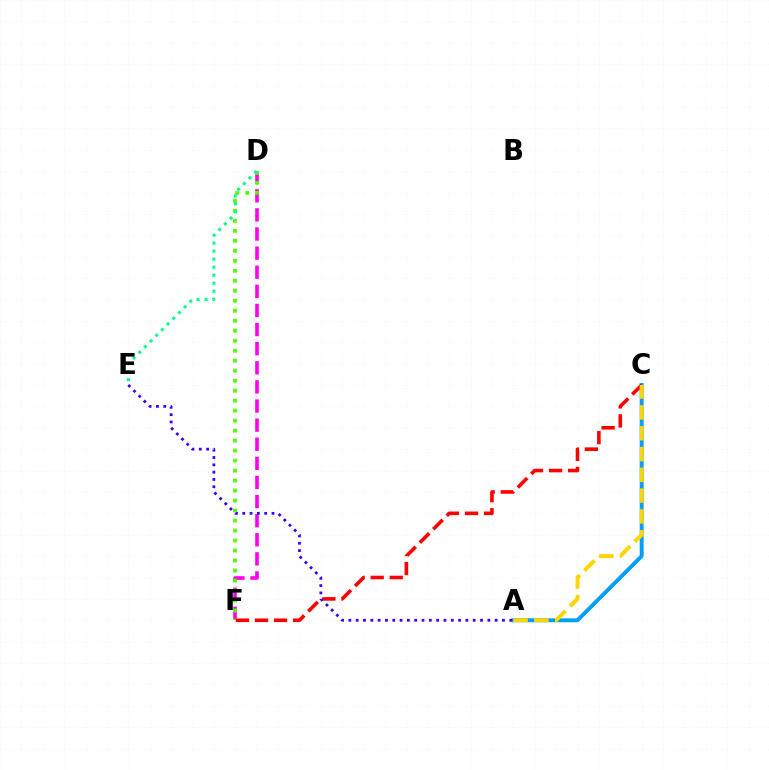{('D', 'F'): [{'color': '#ff00ed', 'line_style': 'dashed', 'thickness': 2.6}, {'color': '#4fff00', 'line_style': 'dotted', 'thickness': 2.71}], ('D', 'E'): [{'color': '#00ff86', 'line_style': 'dotted', 'thickness': 2.18}], ('A', 'C'): [{'color': '#009eff', 'line_style': 'solid', 'thickness': 2.82}, {'color': '#ffd500', 'line_style': 'dashed', 'thickness': 2.83}], ('C', 'F'): [{'color': '#ff0000', 'line_style': 'dashed', 'thickness': 2.59}], ('A', 'E'): [{'color': '#3700ff', 'line_style': 'dotted', 'thickness': 1.99}]}